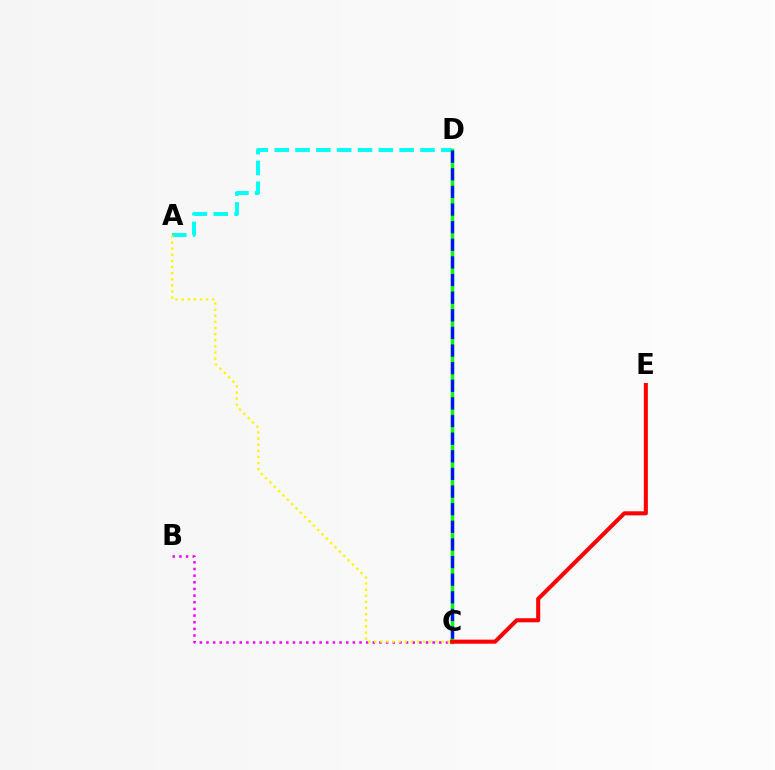{('A', 'D'): [{'color': '#00fff6', 'line_style': 'dashed', 'thickness': 2.83}], ('B', 'C'): [{'color': '#ee00ff', 'line_style': 'dotted', 'thickness': 1.81}], ('A', 'C'): [{'color': '#fcf500', 'line_style': 'dotted', 'thickness': 1.66}], ('C', 'D'): [{'color': '#08ff00', 'line_style': 'solid', 'thickness': 2.51}, {'color': '#0010ff', 'line_style': 'dashed', 'thickness': 2.39}], ('C', 'E'): [{'color': '#ff0000', 'line_style': 'solid', 'thickness': 2.92}]}